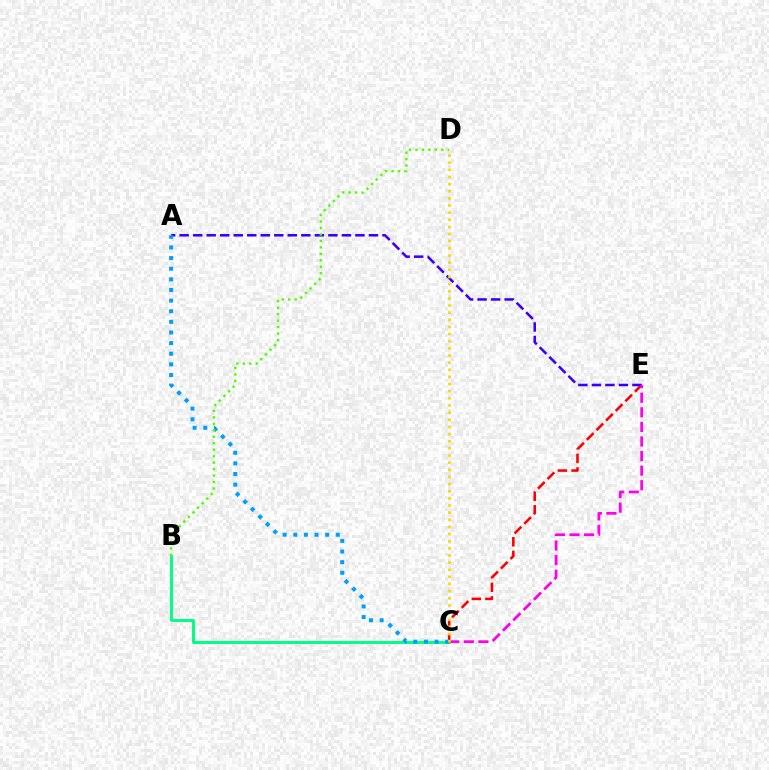{('C', 'E'): [{'color': '#ff0000', 'line_style': 'dashed', 'thickness': 1.85}, {'color': '#ff00ed', 'line_style': 'dashed', 'thickness': 1.98}], ('A', 'E'): [{'color': '#3700ff', 'line_style': 'dashed', 'thickness': 1.84}], ('B', 'C'): [{'color': '#00ff86', 'line_style': 'solid', 'thickness': 2.13}], ('A', 'C'): [{'color': '#009eff', 'line_style': 'dotted', 'thickness': 2.89}], ('C', 'D'): [{'color': '#ffd500', 'line_style': 'dotted', 'thickness': 1.94}], ('B', 'D'): [{'color': '#4fff00', 'line_style': 'dotted', 'thickness': 1.76}]}